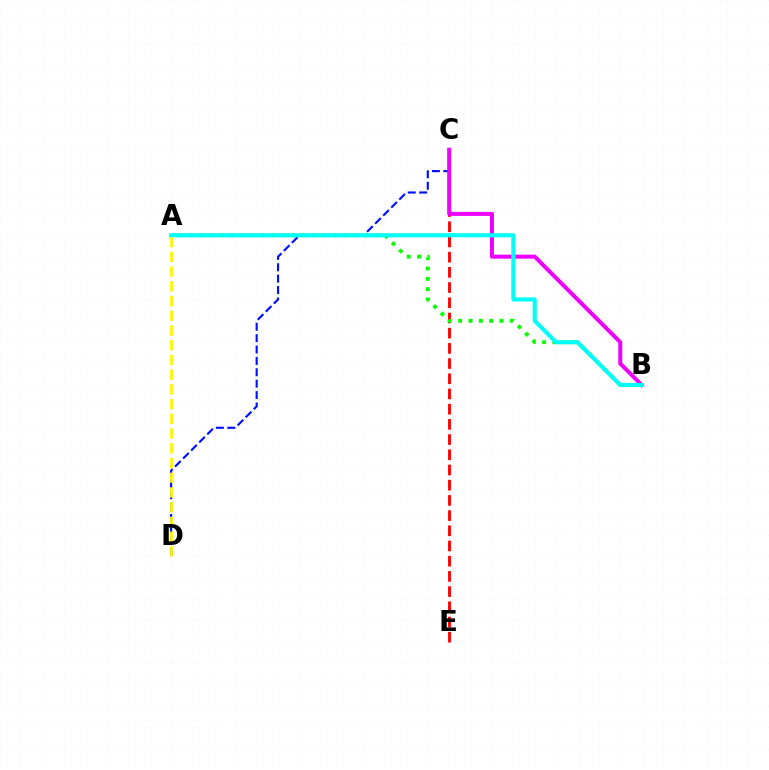{('C', 'D'): [{'color': '#0010ff', 'line_style': 'dashed', 'thickness': 1.55}], ('C', 'E'): [{'color': '#ff0000', 'line_style': 'dashed', 'thickness': 2.07}], ('A', 'B'): [{'color': '#08ff00', 'line_style': 'dotted', 'thickness': 2.8}, {'color': '#00fff6', 'line_style': 'solid', 'thickness': 2.96}], ('A', 'D'): [{'color': '#fcf500', 'line_style': 'dashed', 'thickness': 2.0}], ('B', 'C'): [{'color': '#ee00ff', 'line_style': 'solid', 'thickness': 2.88}]}